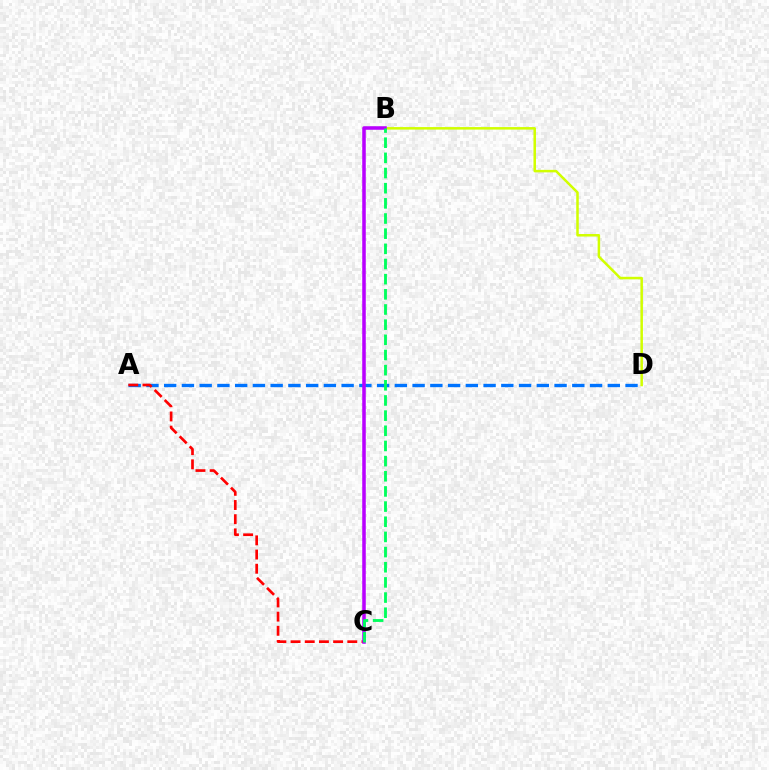{('A', 'D'): [{'color': '#0074ff', 'line_style': 'dashed', 'thickness': 2.41}], ('B', 'D'): [{'color': '#d1ff00', 'line_style': 'solid', 'thickness': 1.81}], ('A', 'C'): [{'color': '#ff0000', 'line_style': 'dashed', 'thickness': 1.93}], ('B', 'C'): [{'color': '#b900ff', 'line_style': 'solid', 'thickness': 2.54}, {'color': '#00ff5c', 'line_style': 'dashed', 'thickness': 2.06}]}